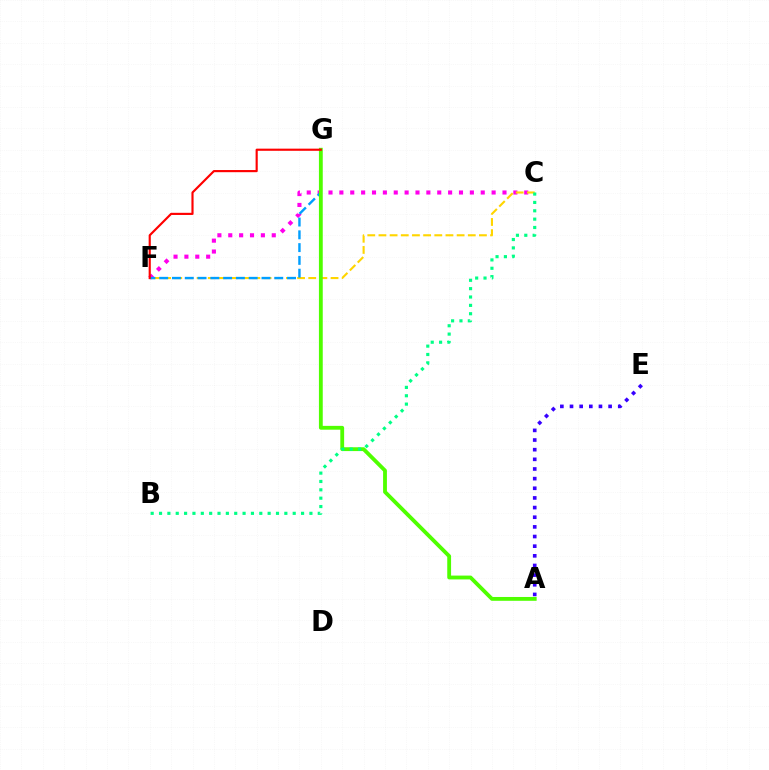{('C', 'F'): [{'color': '#ff00ed', 'line_style': 'dotted', 'thickness': 2.95}, {'color': '#ffd500', 'line_style': 'dashed', 'thickness': 1.52}], ('F', 'G'): [{'color': '#009eff', 'line_style': 'dashed', 'thickness': 1.74}, {'color': '#ff0000', 'line_style': 'solid', 'thickness': 1.55}], ('A', 'G'): [{'color': '#4fff00', 'line_style': 'solid', 'thickness': 2.75}], ('B', 'C'): [{'color': '#00ff86', 'line_style': 'dotted', 'thickness': 2.27}], ('A', 'E'): [{'color': '#3700ff', 'line_style': 'dotted', 'thickness': 2.62}]}